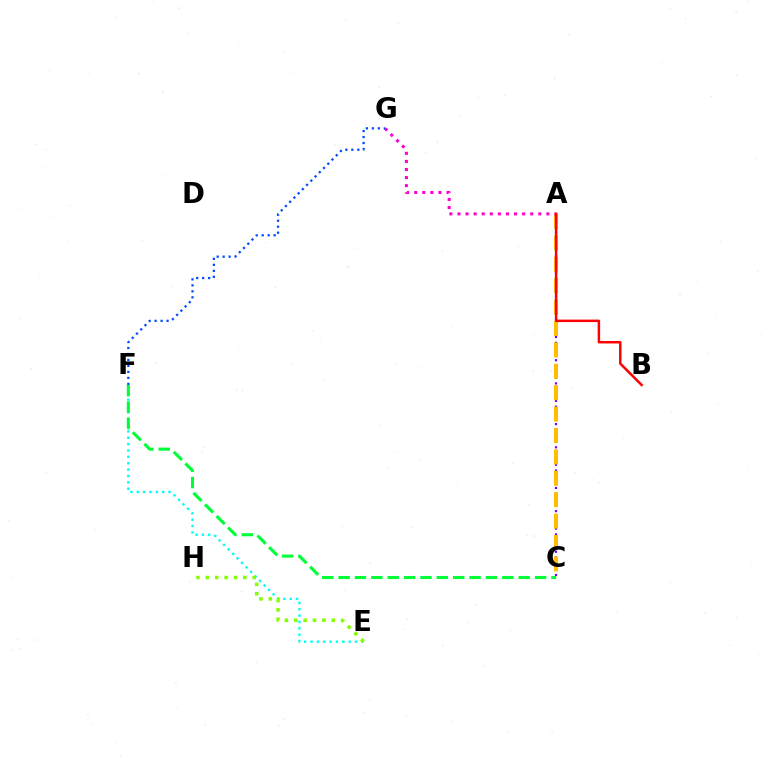{('A', 'C'): [{'color': '#7200ff', 'line_style': 'dotted', 'thickness': 1.58}, {'color': '#ffbd00', 'line_style': 'dashed', 'thickness': 2.91}], ('E', 'F'): [{'color': '#00fff6', 'line_style': 'dotted', 'thickness': 1.73}], ('A', 'G'): [{'color': '#ff00cf', 'line_style': 'dotted', 'thickness': 2.2}], ('A', 'B'): [{'color': '#ff0000', 'line_style': 'solid', 'thickness': 1.78}], ('E', 'H'): [{'color': '#84ff00', 'line_style': 'dotted', 'thickness': 2.55}], ('F', 'G'): [{'color': '#004bff', 'line_style': 'dotted', 'thickness': 1.63}], ('C', 'F'): [{'color': '#00ff39', 'line_style': 'dashed', 'thickness': 2.22}]}